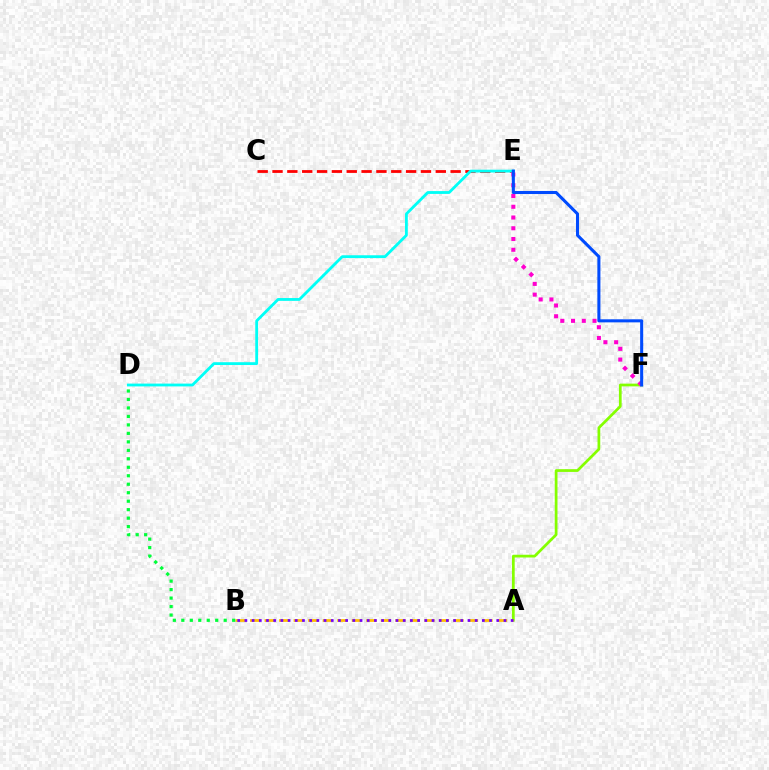{('A', 'F'): [{'color': '#84ff00', 'line_style': 'solid', 'thickness': 1.97}], ('C', 'E'): [{'color': '#ff0000', 'line_style': 'dashed', 'thickness': 2.02}], ('D', 'E'): [{'color': '#00fff6', 'line_style': 'solid', 'thickness': 2.03}], ('E', 'F'): [{'color': '#ff00cf', 'line_style': 'dotted', 'thickness': 2.92}, {'color': '#004bff', 'line_style': 'solid', 'thickness': 2.2}], ('A', 'B'): [{'color': '#ffbd00', 'line_style': 'dashed', 'thickness': 1.97}, {'color': '#7200ff', 'line_style': 'dotted', 'thickness': 1.96}], ('B', 'D'): [{'color': '#00ff39', 'line_style': 'dotted', 'thickness': 2.3}]}